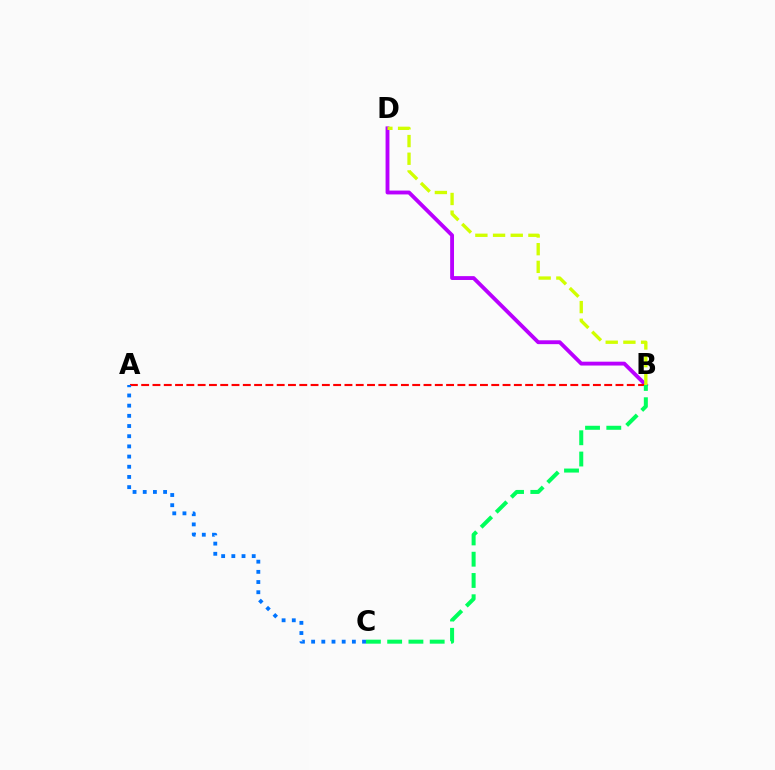{('B', 'D'): [{'color': '#b900ff', 'line_style': 'solid', 'thickness': 2.77}, {'color': '#d1ff00', 'line_style': 'dashed', 'thickness': 2.4}], ('A', 'B'): [{'color': '#ff0000', 'line_style': 'dashed', 'thickness': 1.53}], ('A', 'C'): [{'color': '#0074ff', 'line_style': 'dotted', 'thickness': 2.77}], ('B', 'C'): [{'color': '#00ff5c', 'line_style': 'dashed', 'thickness': 2.89}]}